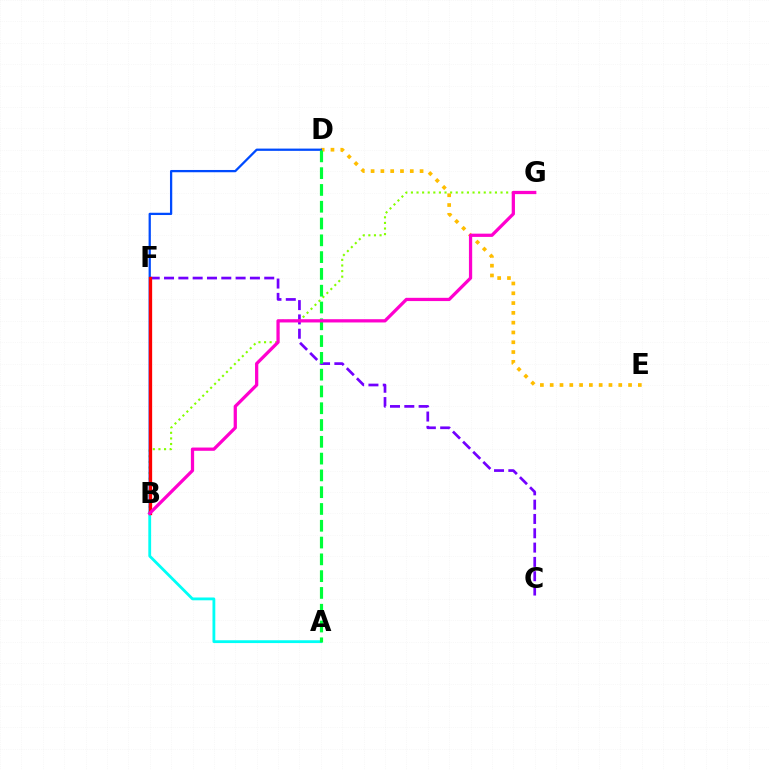{('C', 'F'): [{'color': '#7200ff', 'line_style': 'dashed', 'thickness': 1.94}], ('B', 'G'): [{'color': '#84ff00', 'line_style': 'dotted', 'thickness': 1.52}, {'color': '#ff00cf', 'line_style': 'solid', 'thickness': 2.34}], ('D', 'E'): [{'color': '#ffbd00', 'line_style': 'dotted', 'thickness': 2.66}], ('B', 'D'): [{'color': '#004bff', 'line_style': 'solid', 'thickness': 1.63}], ('A', 'B'): [{'color': '#00fff6', 'line_style': 'solid', 'thickness': 2.02}], ('A', 'D'): [{'color': '#00ff39', 'line_style': 'dashed', 'thickness': 2.28}], ('B', 'F'): [{'color': '#ff0000', 'line_style': 'solid', 'thickness': 2.37}]}